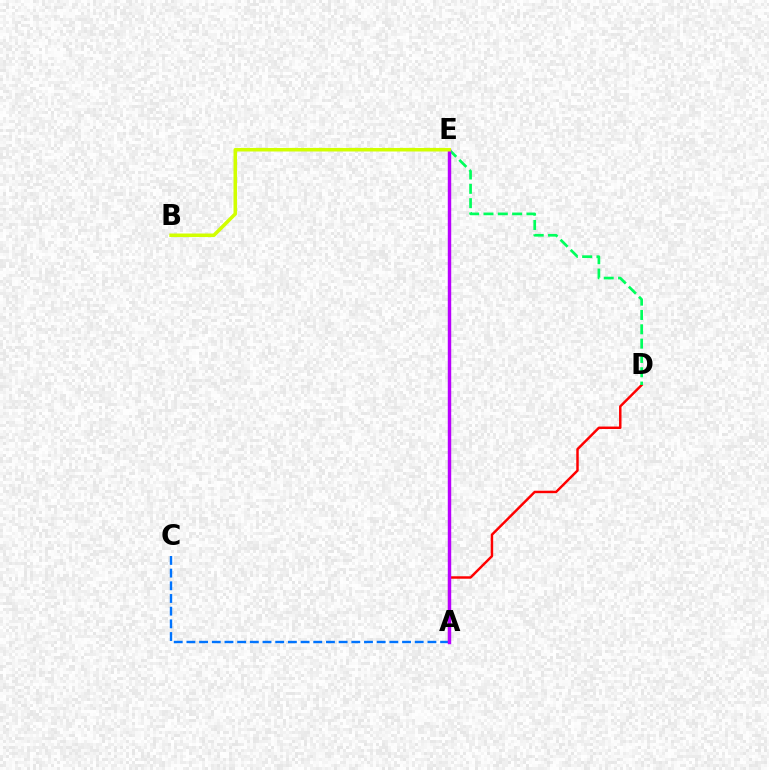{('A', 'D'): [{'color': '#ff0000', 'line_style': 'solid', 'thickness': 1.77}], ('A', 'C'): [{'color': '#0074ff', 'line_style': 'dashed', 'thickness': 1.72}], ('D', 'E'): [{'color': '#00ff5c', 'line_style': 'dashed', 'thickness': 1.95}], ('A', 'E'): [{'color': '#b900ff', 'line_style': 'solid', 'thickness': 2.47}], ('B', 'E'): [{'color': '#d1ff00', 'line_style': 'solid', 'thickness': 2.55}]}